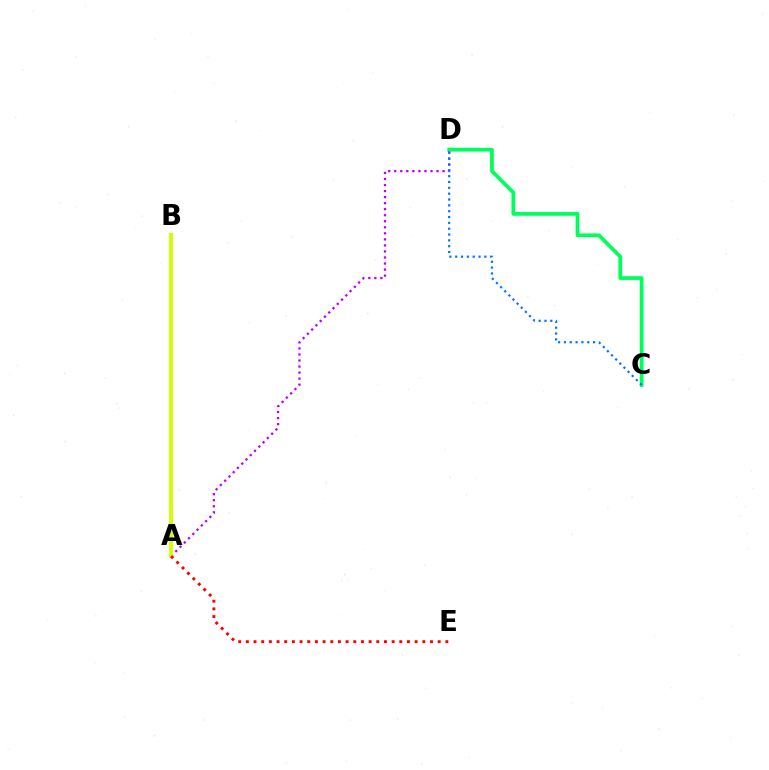{('C', 'D'): [{'color': '#00ff5c', 'line_style': 'solid', 'thickness': 2.71}, {'color': '#0074ff', 'line_style': 'dotted', 'thickness': 1.59}], ('A', 'D'): [{'color': '#b900ff', 'line_style': 'dotted', 'thickness': 1.64}], ('A', 'B'): [{'color': '#d1ff00', 'line_style': 'solid', 'thickness': 2.83}], ('A', 'E'): [{'color': '#ff0000', 'line_style': 'dotted', 'thickness': 2.08}]}